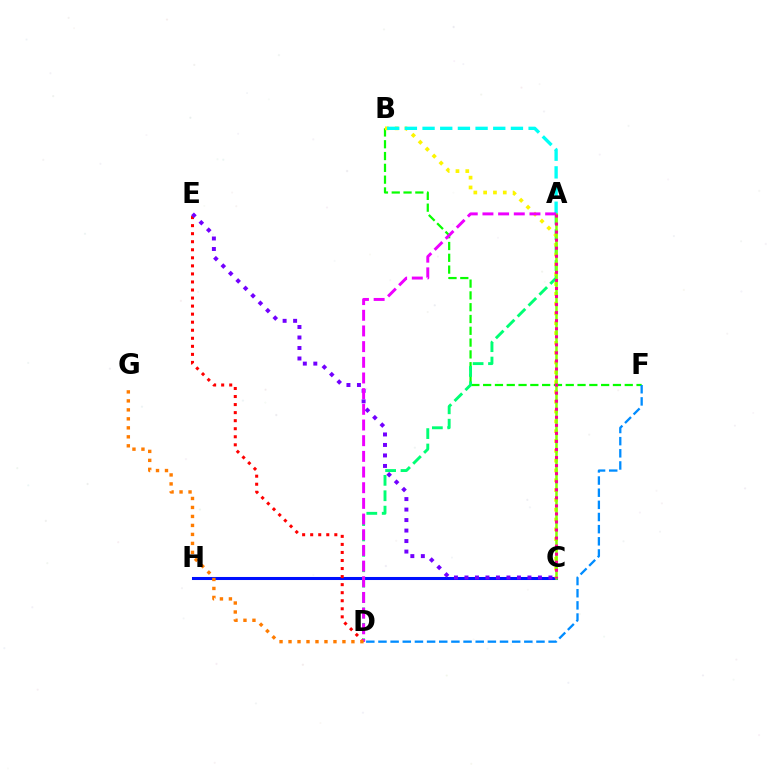{('B', 'F'): [{'color': '#08ff00', 'line_style': 'dashed', 'thickness': 1.6}], ('C', 'H'): [{'color': '#0010ff', 'line_style': 'solid', 'thickness': 2.19}], ('A', 'D'): [{'color': '#00ff74', 'line_style': 'dashed', 'thickness': 2.09}, {'color': '#ee00ff', 'line_style': 'dashed', 'thickness': 2.13}], ('B', 'C'): [{'color': '#fcf500', 'line_style': 'dotted', 'thickness': 2.67}], ('A', 'B'): [{'color': '#00fff6', 'line_style': 'dashed', 'thickness': 2.4}], ('D', 'E'): [{'color': '#ff0000', 'line_style': 'dotted', 'thickness': 2.19}], ('D', 'F'): [{'color': '#008cff', 'line_style': 'dashed', 'thickness': 1.65}], ('C', 'E'): [{'color': '#7200ff', 'line_style': 'dotted', 'thickness': 2.85}], ('A', 'C'): [{'color': '#84ff00', 'line_style': 'solid', 'thickness': 1.83}, {'color': '#ff0094', 'line_style': 'dotted', 'thickness': 2.19}], ('D', 'G'): [{'color': '#ff7c00', 'line_style': 'dotted', 'thickness': 2.44}]}